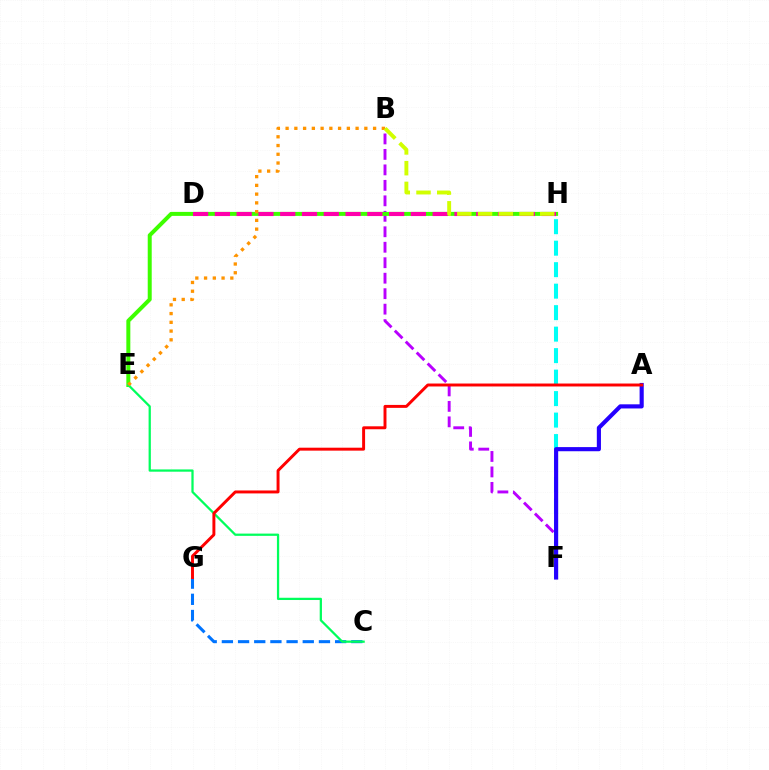{('B', 'F'): [{'color': '#b900ff', 'line_style': 'dashed', 'thickness': 2.1}], ('E', 'H'): [{'color': '#3dff00', 'line_style': 'solid', 'thickness': 2.87}], ('C', 'G'): [{'color': '#0074ff', 'line_style': 'dashed', 'thickness': 2.2}], ('F', 'H'): [{'color': '#00fff6', 'line_style': 'dashed', 'thickness': 2.92}], ('C', 'E'): [{'color': '#00ff5c', 'line_style': 'solid', 'thickness': 1.63}], ('A', 'F'): [{'color': '#2500ff', 'line_style': 'solid', 'thickness': 2.98}], ('D', 'H'): [{'color': '#ff00ac', 'line_style': 'dashed', 'thickness': 2.96}], ('B', 'E'): [{'color': '#ff9400', 'line_style': 'dotted', 'thickness': 2.38}], ('A', 'G'): [{'color': '#ff0000', 'line_style': 'solid', 'thickness': 2.12}], ('B', 'H'): [{'color': '#d1ff00', 'line_style': 'dashed', 'thickness': 2.82}]}